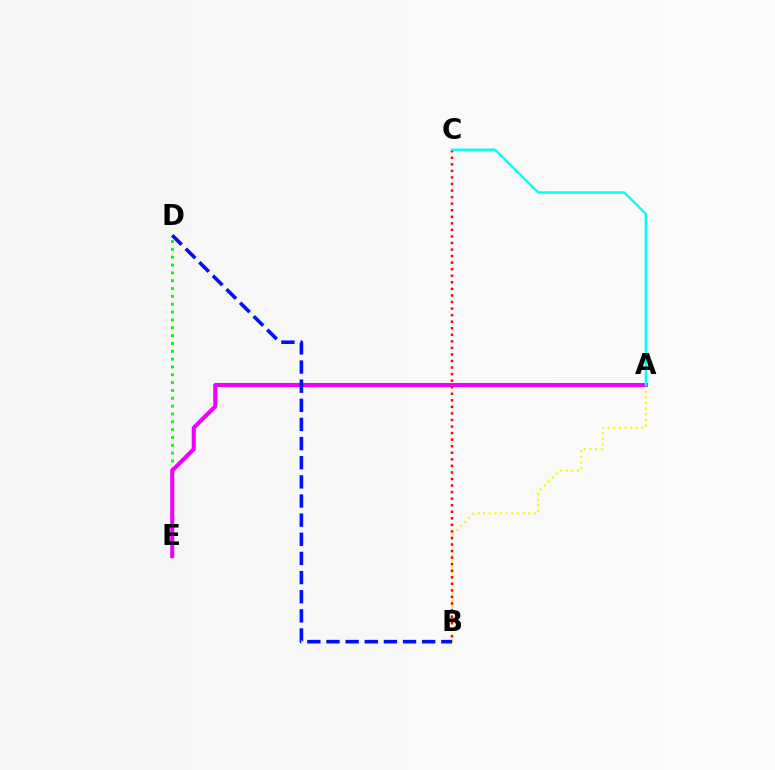{('D', 'E'): [{'color': '#08ff00', 'line_style': 'dotted', 'thickness': 2.13}], ('A', 'B'): [{'color': '#fcf500', 'line_style': 'dotted', 'thickness': 1.53}], ('A', 'E'): [{'color': '#ee00ff', 'line_style': 'solid', 'thickness': 2.93}], ('B', 'C'): [{'color': '#ff0000', 'line_style': 'dotted', 'thickness': 1.78}], ('B', 'D'): [{'color': '#0010ff', 'line_style': 'dashed', 'thickness': 2.6}], ('A', 'C'): [{'color': '#00fff6', 'line_style': 'solid', 'thickness': 1.7}]}